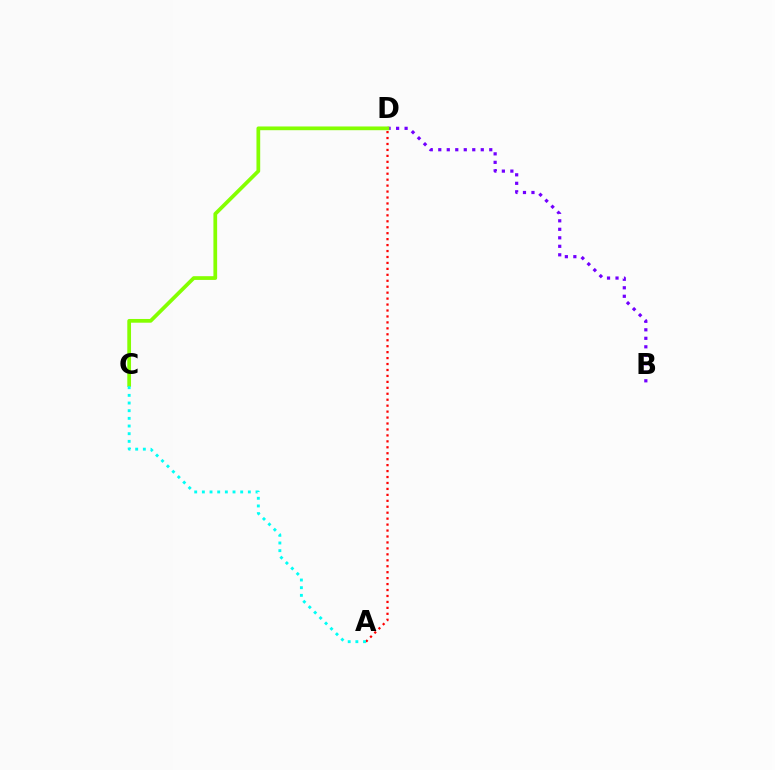{('A', 'D'): [{'color': '#ff0000', 'line_style': 'dotted', 'thickness': 1.62}], ('B', 'D'): [{'color': '#7200ff', 'line_style': 'dotted', 'thickness': 2.31}], ('C', 'D'): [{'color': '#84ff00', 'line_style': 'solid', 'thickness': 2.68}], ('A', 'C'): [{'color': '#00fff6', 'line_style': 'dotted', 'thickness': 2.08}]}